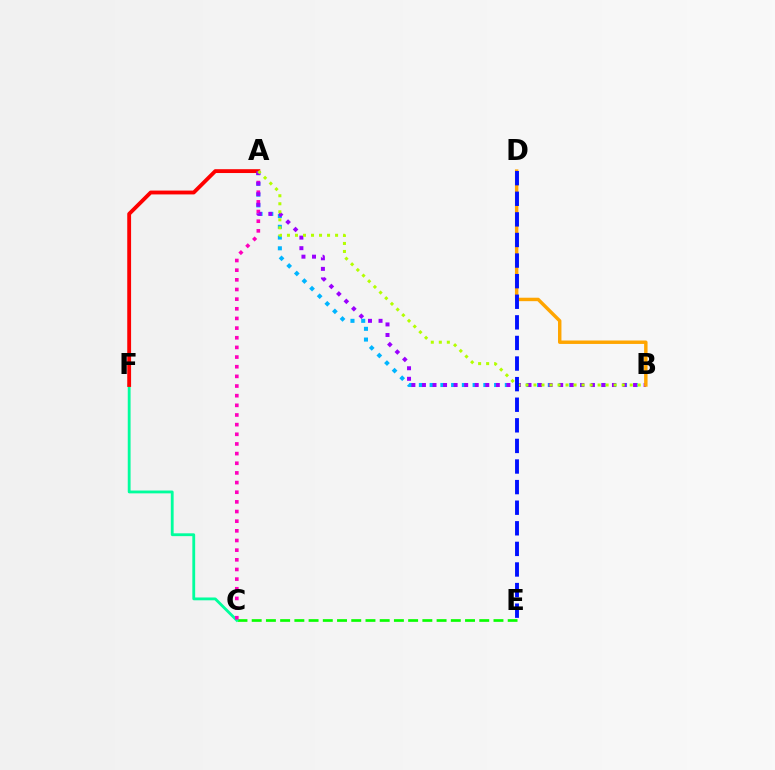{('A', 'B'): [{'color': '#00b5ff', 'line_style': 'dotted', 'thickness': 2.92}, {'color': '#9b00ff', 'line_style': 'dotted', 'thickness': 2.87}, {'color': '#b3ff00', 'line_style': 'dotted', 'thickness': 2.18}], ('C', 'E'): [{'color': '#08ff00', 'line_style': 'dashed', 'thickness': 1.93}], ('C', 'F'): [{'color': '#00ff9d', 'line_style': 'solid', 'thickness': 2.03}], ('A', 'C'): [{'color': '#ff00bd', 'line_style': 'dotted', 'thickness': 2.62}], ('A', 'F'): [{'color': '#ff0000', 'line_style': 'solid', 'thickness': 2.77}], ('B', 'D'): [{'color': '#ffa500', 'line_style': 'solid', 'thickness': 2.48}], ('D', 'E'): [{'color': '#0010ff', 'line_style': 'dashed', 'thickness': 2.8}]}